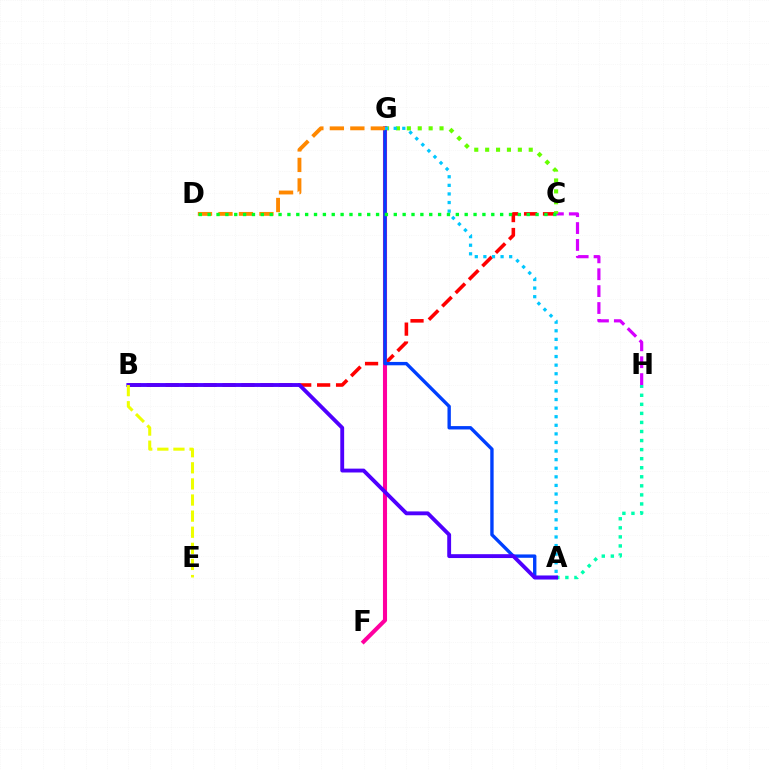{('B', 'C'): [{'color': '#ff0000', 'line_style': 'dashed', 'thickness': 2.57}], ('C', 'H'): [{'color': '#d600ff', 'line_style': 'dashed', 'thickness': 2.29}], ('A', 'H'): [{'color': '#00ffaf', 'line_style': 'dotted', 'thickness': 2.46}], ('C', 'G'): [{'color': '#66ff00', 'line_style': 'dotted', 'thickness': 2.96}], ('F', 'G'): [{'color': '#ff00a0', 'line_style': 'solid', 'thickness': 2.94}], ('A', 'G'): [{'color': '#003fff', 'line_style': 'solid', 'thickness': 2.43}, {'color': '#00c7ff', 'line_style': 'dotted', 'thickness': 2.33}], ('A', 'B'): [{'color': '#4f00ff', 'line_style': 'solid', 'thickness': 2.78}], ('D', 'G'): [{'color': '#ff8800', 'line_style': 'dashed', 'thickness': 2.78}], ('C', 'D'): [{'color': '#00ff27', 'line_style': 'dotted', 'thickness': 2.41}], ('B', 'E'): [{'color': '#eeff00', 'line_style': 'dashed', 'thickness': 2.19}]}